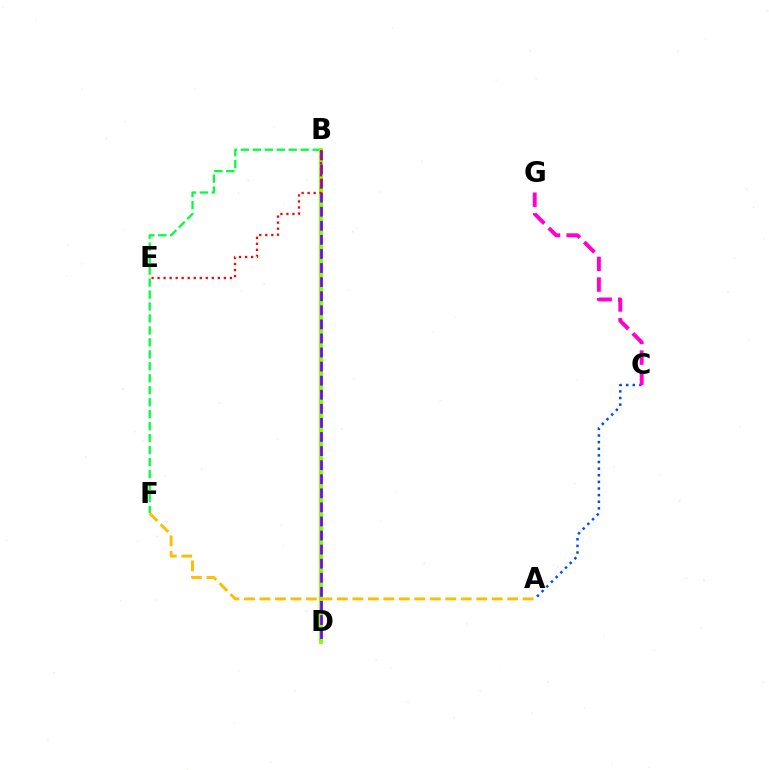{('B', 'D'): [{'color': '#00fff6', 'line_style': 'dashed', 'thickness': 2.63}, {'color': '#84ff00', 'line_style': 'solid', 'thickness': 2.79}, {'color': '#7200ff', 'line_style': 'dashed', 'thickness': 1.91}], ('B', 'F'): [{'color': '#00ff39', 'line_style': 'dashed', 'thickness': 1.63}], ('A', 'C'): [{'color': '#004bff', 'line_style': 'dotted', 'thickness': 1.8}], ('A', 'F'): [{'color': '#ffbd00', 'line_style': 'dashed', 'thickness': 2.1}], ('C', 'G'): [{'color': '#ff00cf', 'line_style': 'dashed', 'thickness': 2.81}], ('B', 'E'): [{'color': '#ff0000', 'line_style': 'dotted', 'thickness': 1.64}]}